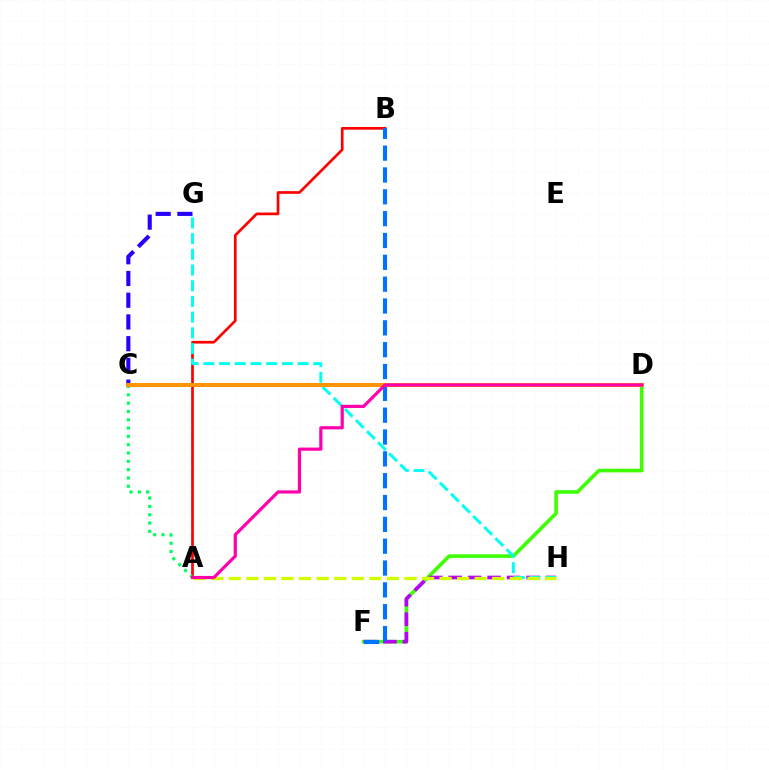{('D', 'F'): [{'color': '#3dff00', 'line_style': 'solid', 'thickness': 2.6}], ('A', 'B'): [{'color': '#ff0000', 'line_style': 'solid', 'thickness': 1.94}], ('F', 'H'): [{'color': '#b900ff', 'line_style': 'dashed', 'thickness': 2.65}], ('G', 'H'): [{'color': '#00fff6', 'line_style': 'dashed', 'thickness': 2.13}], ('A', 'H'): [{'color': '#d1ff00', 'line_style': 'dashed', 'thickness': 2.39}], ('A', 'C'): [{'color': '#00ff5c', 'line_style': 'dotted', 'thickness': 2.26}], ('B', 'F'): [{'color': '#0074ff', 'line_style': 'dashed', 'thickness': 2.97}], ('C', 'G'): [{'color': '#2500ff', 'line_style': 'dashed', 'thickness': 2.95}], ('C', 'D'): [{'color': '#ff9400', 'line_style': 'solid', 'thickness': 2.86}], ('A', 'D'): [{'color': '#ff00ac', 'line_style': 'solid', 'thickness': 2.29}]}